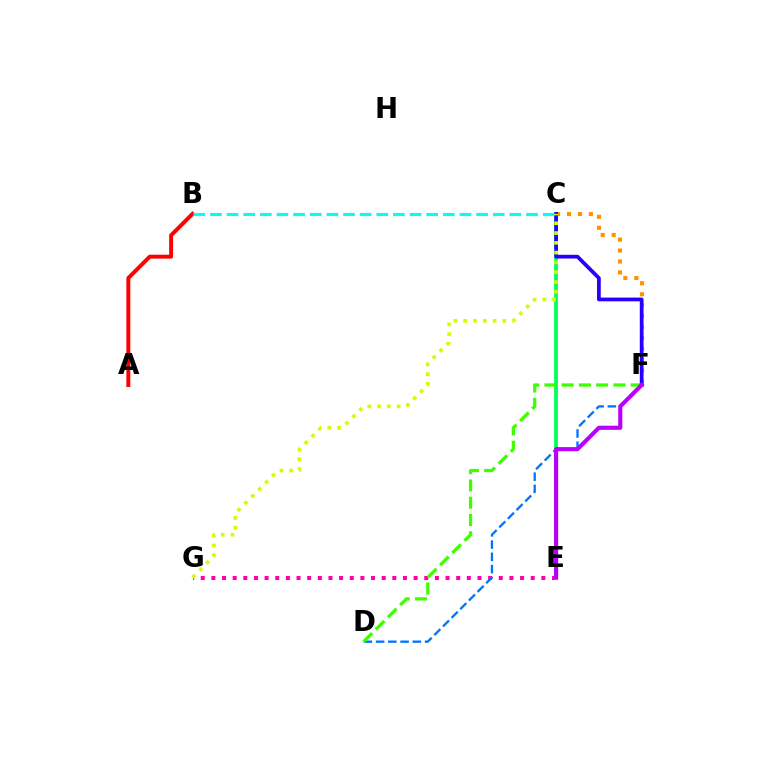{('E', 'G'): [{'color': '#ff00ac', 'line_style': 'dotted', 'thickness': 2.89}], ('A', 'B'): [{'color': '#ff0000', 'line_style': 'solid', 'thickness': 2.84}], ('D', 'F'): [{'color': '#0074ff', 'line_style': 'dashed', 'thickness': 1.66}, {'color': '#3dff00', 'line_style': 'dashed', 'thickness': 2.34}], ('C', 'E'): [{'color': '#00ff5c', 'line_style': 'solid', 'thickness': 2.72}], ('C', 'F'): [{'color': '#ff9400', 'line_style': 'dotted', 'thickness': 2.97}, {'color': '#2500ff', 'line_style': 'solid', 'thickness': 2.69}], ('B', 'C'): [{'color': '#00fff6', 'line_style': 'dashed', 'thickness': 2.26}], ('E', 'F'): [{'color': '#b900ff', 'line_style': 'solid', 'thickness': 2.97}], ('C', 'G'): [{'color': '#d1ff00', 'line_style': 'dotted', 'thickness': 2.66}]}